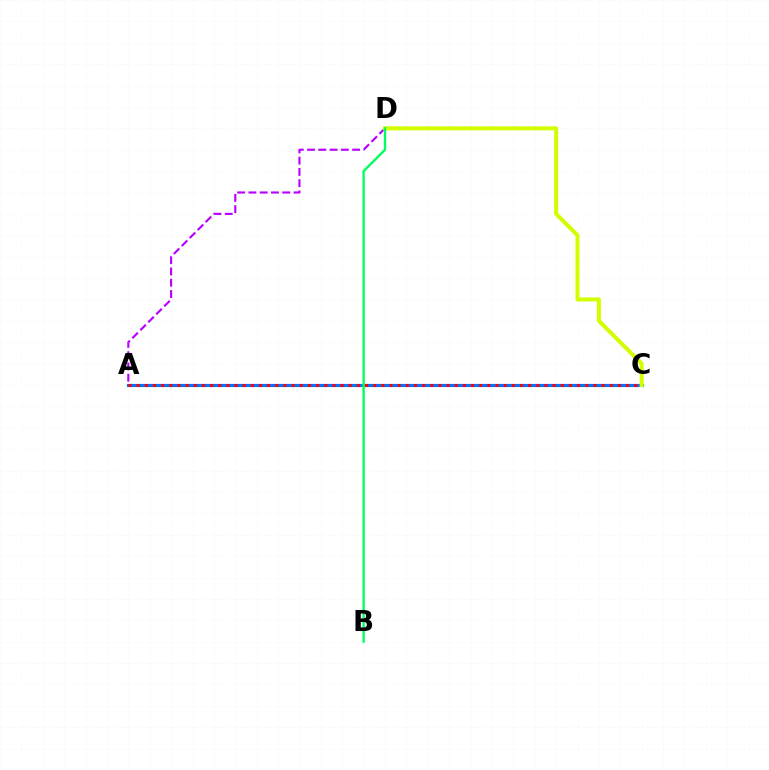{('A', 'C'): [{'color': '#0074ff', 'line_style': 'solid', 'thickness': 2.27}, {'color': '#ff0000', 'line_style': 'dotted', 'thickness': 2.22}], ('A', 'D'): [{'color': '#b900ff', 'line_style': 'dashed', 'thickness': 1.53}], ('C', 'D'): [{'color': '#d1ff00', 'line_style': 'solid', 'thickness': 2.91}], ('B', 'D'): [{'color': '#00ff5c', 'line_style': 'solid', 'thickness': 1.69}]}